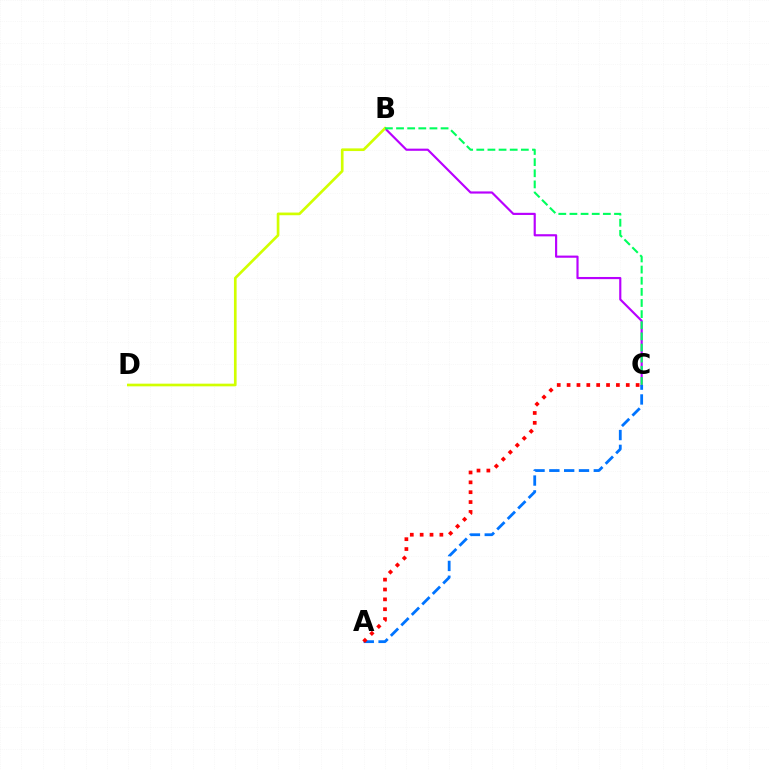{('B', 'C'): [{'color': '#b900ff', 'line_style': 'solid', 'thickness': 1.56}, {'color': '#00ff5c', 'line_style': 'dashed', 'thickness': 1.51}], ('A', 'C'): [{'color': '#0074ff', 'line_style': 'dashed', 'thickness': 2.01}, {'color': '#ff0000', 'line_style': 'dotted', 'thickness': 2.68}], ('B', 'D'): [{'color': '#d1ff00', 'line_style': 'solid', 'thickness': 1.93}]}